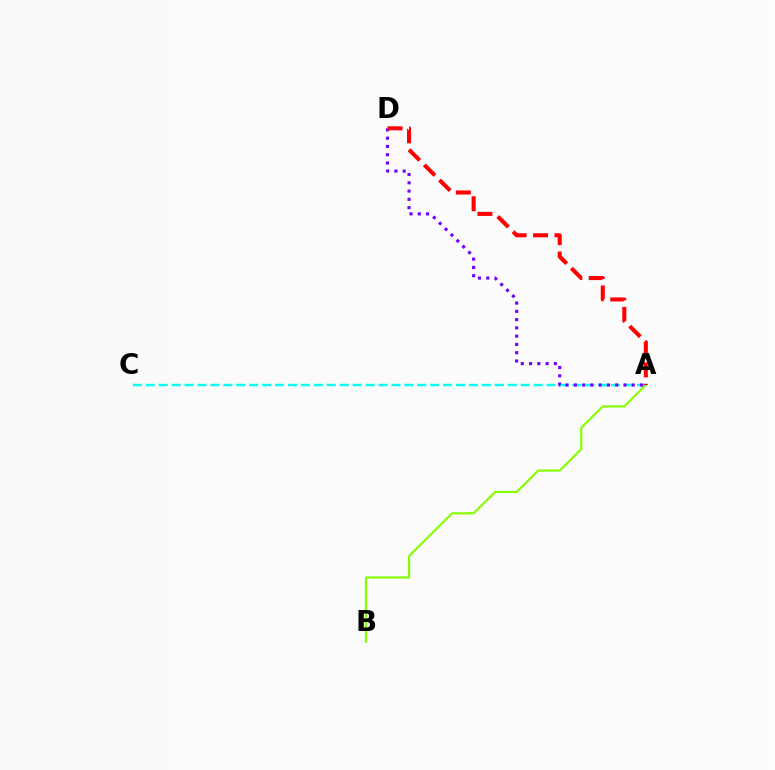{('A', 'B'): [{'color': '#84ff00', 'line_style': 'solid', 'thickness': 1.55}], ('A', 'C'): [{'color': '#00fff6', 'line_style': 'dashed', 'thickness': 1.76}], ('A', 'D'): [{'color': '#7200ff', 'line_style': 'dotted', 'thickness': 2.25}, {'color': '#ff0000', 'line_style': 'dashed', 'thickness': 2.92}]}